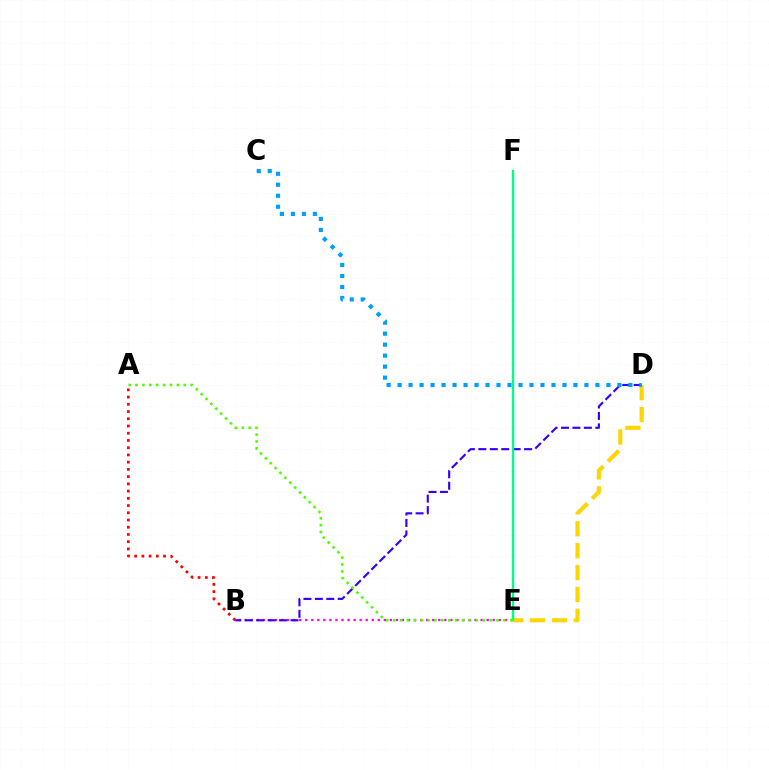{('D', 'E'): [{'color': '#ffd500', 'line_style': 'dashed', 'thickness': 2.98}], ('B', 'E'): [{'color': '#ff00ed', 'line_style': 'dotted', 'thickness': 1.64}], ('B', 'D'): [{'color': '#3700ff', 'line_style': 'dashed', 'thickness': 1.55}], ('C', 'D'): [{'color': '#009eff', 'line_style': 'dotted', 'thickness': 2.99}], ('A', 'B'): [{'color': '#ff0000', 'line_style': 'dotted', 'thickness': 1.96}], ('E', 'F'): [{'color': '#00ff86', 'line_style': 'solid', 'thickness': 1.69}], ('A', 'E'): [{'color': '#4fff00', 'line_style': 'dotted', 'thickness': 1.87}]}